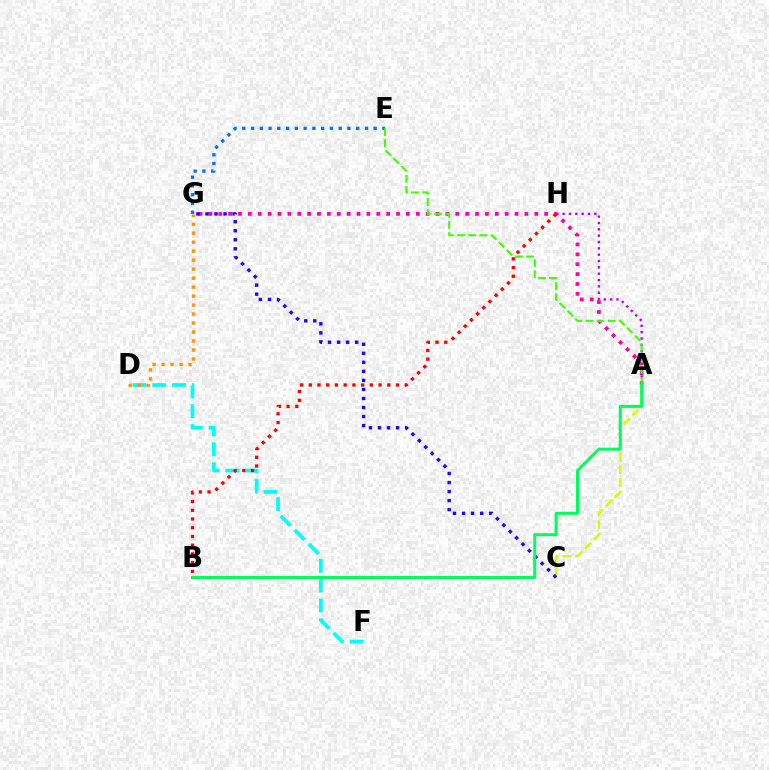{('A', 'H'): [{'color': '#b900ff', 'line_style': 'dotted', 'thickness': 1.72}], ('A', 'G'): [{'color': '#ff00ac', 'line_style': 'dotted', 'thickness': 2.68}], ('A', 'C'): [{'color': '#d1ff00', 'line_style': 'dashed', 'thickness': 1.73}], ('C', 'G'): [{'color': '#2500ff', 'line_style': 'dotted', 'thickness': 2.45}], ('D', 'F'): [{'color': '#00fff6', 'line_style': 'dashed', 'thickness': 2.69}], ('E', 'G'): [{'color': '#0074ff', 'line_style': 'dotted', 'thickness': 2.38}], ('A', 'E'): [{'color': '#3dff00', 'line_style': 'dashed', 'thickness': 1.51}], ('B', 'H'): [{'color': '#ff0000', 'line_style': 'dotted', 'thickness': 2.37}], ('D', 'G'): [{'color': '#ff9400', 'line_style': 'dotted', 'thickness': 2.44}], ('A', 'B'): [{'color': '#00ff5c', 'line_style': 'solid', 'thickness': 2.15}]}